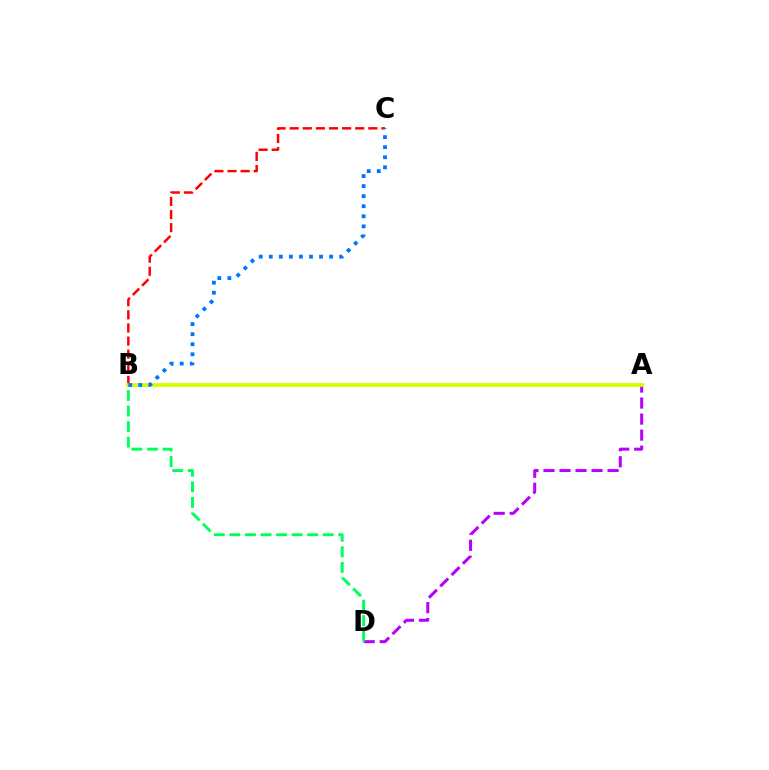{('B', 'C'): [{'color': '#ff0000', 'line_style': 'dashed', 'thickness': 1.78}, {'color': '#0074ff', 'line_style': 'dotted', 'thickness': 2.73}], ('A', 'D'): [{'color': '#b900ff', 'line_style': 'dashed', 'thickness': 2.18}], ('B', 'D'): [{'color': '#00ff5c', 'line_style': 'dashed', 'thickness': 2.11}], ('A', 'B'): [{'color': '#d1ff00', 'line_style': 'solid', 'thickness': 2.74}]}